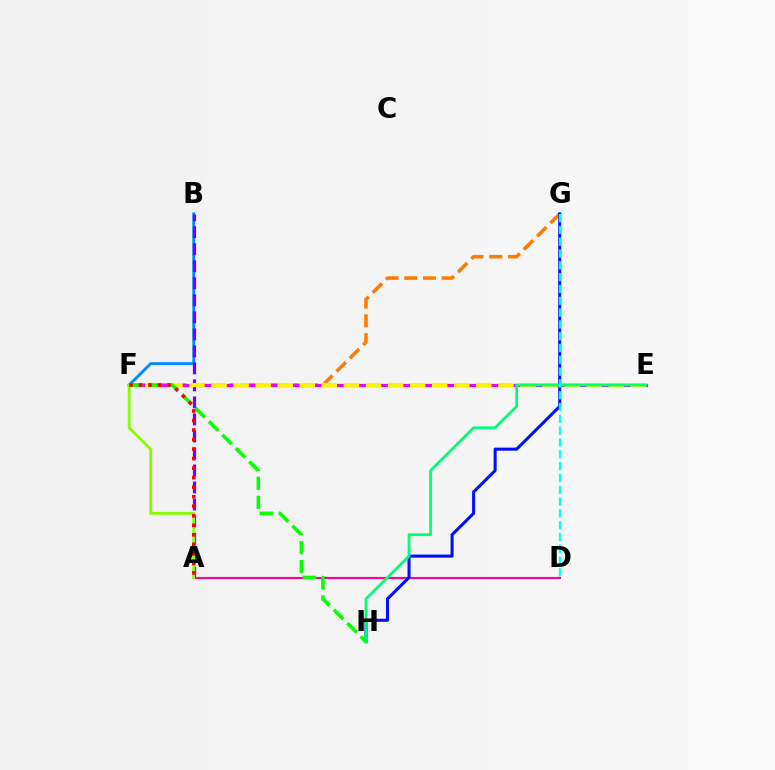{('A', 'D'): [{'color': '#ff0094', 'line_style': 'solid', 'thickness': 1.53}], ('B', 'F'): [{'color': '#008cff', 'line_style': 'solid', 'thickness': 2.1}], ('F', 'G'): [{'color': '#ff7c00', 'line_style': 'dashed', 'thickness': 2.55}], ('G', 'H'): [{'color': '#0010ff', 'line_style': 'solid', 'thickness': 2.2}], ('E', 'F'): [{'color': '#ee00ff', 'line_style': 'solid', 'thickness': 2.33}, {'color': '#fcf500', 'line_style': 'dashed', 'thickness': 3.0}], ('A', 'B'): [{'color': '#7200ff', 'line_style': 'dashed', 'thickness': 2.31}], ('E', 'H'): [{'color': '#00ff74', 'line_style': 'solid', 'thickness': 1.99}], ('F', 'H'): [{'color': '#08ff00', 'line_style': 'dashed', 'thickness': 2.58}], ('A', 'F'): [{'color': '#84ff00', 'line_style': 'solid', 'thickness': 2.03}, {'color': '#ff0000', 'line_style': 'dotted', 'thickness': 2.59}], ('D', 'G'): [{'color': '#00fff6', 'line_style': 'dashed', 'thickness': 1.6}]}